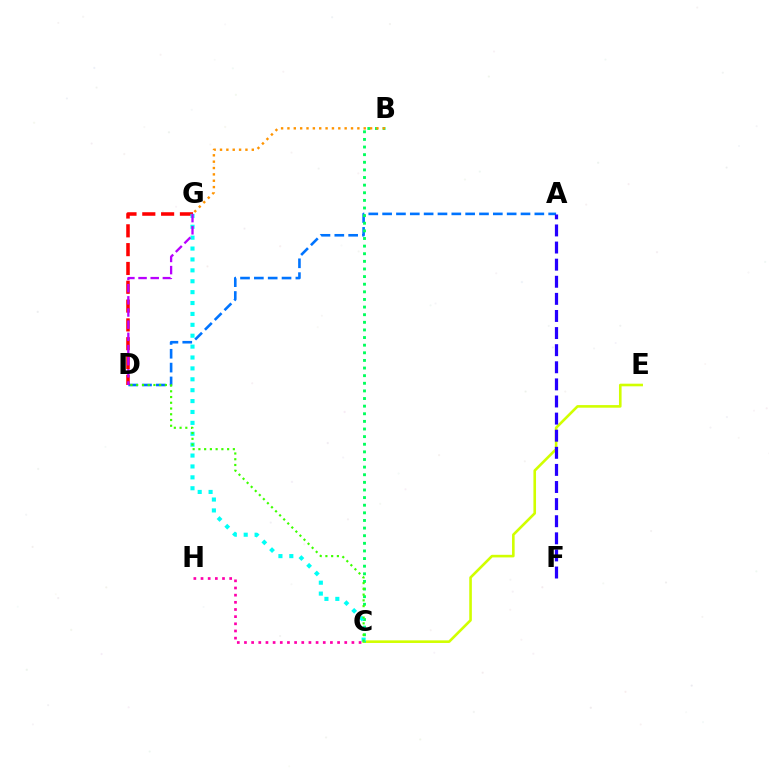{('C', 'E'): [{'color': '#d1ff00', 'line_style': 'solid', 'thickness': 1.88}], ('A', 'D'): [{'color': '#0074ff', 'line_style': 'dashed', 'thickness': 1.88}], ('B', 'C'): [{'color': '#00ff5c', 'line_style': 'dotted', 'thickness': 2.07}], ('B', 'G'): [{'color': '#ff9400', 'line_style': 'dotted', 'thickness': 1.73}], ('D', 'G'): [{'color': '#ff0000', 'line_style': 'dashed', 'thickness': 2.56}, {'color': '#b900ff', 'line_style': 'dashed', 'thickness': 1.65}], ('C', 'G'): [{'color': '#00fff6', 'line_style': 'dotted', 'thickness': 2.96}], ('C', 'H'): [{'color': '#ff00ac', 'line_style': 'dotted', 'thickness': 1.95}], ('C', 'D'): [{'color': '#3dff00', 'line_style': 'dotted', 'thickness': 1.56}], ('A', 'F'): [{'color': '#2500ff', 'line_style': 'dashed', 'thickness': 2.32}]}